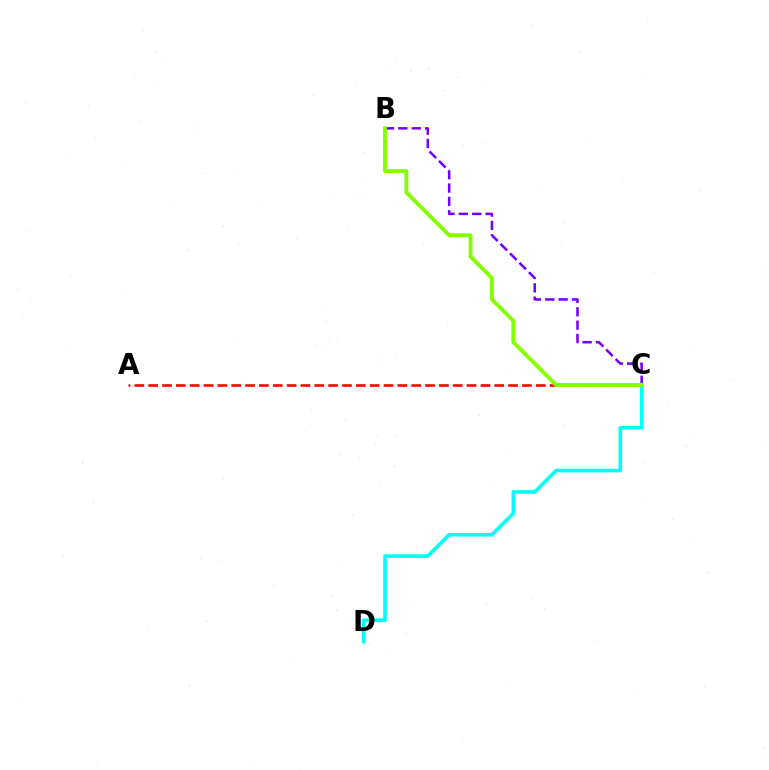{('C', 'D'): [{'color': '#00fff6', 'line_style': 'solid', 'thickness': 2.61}], ('B', 'C'): [{'color': '#7200ff', 'line_style': 'dashed', 'thickness': 1.81}, {'color': '#84ff00', 'line_style': 'solid', 'thickness': 2.79}], ('A', 'C'): [{'color': '#ff0000', 'line_style': 'dashed', 'thickness': 1.88}]}